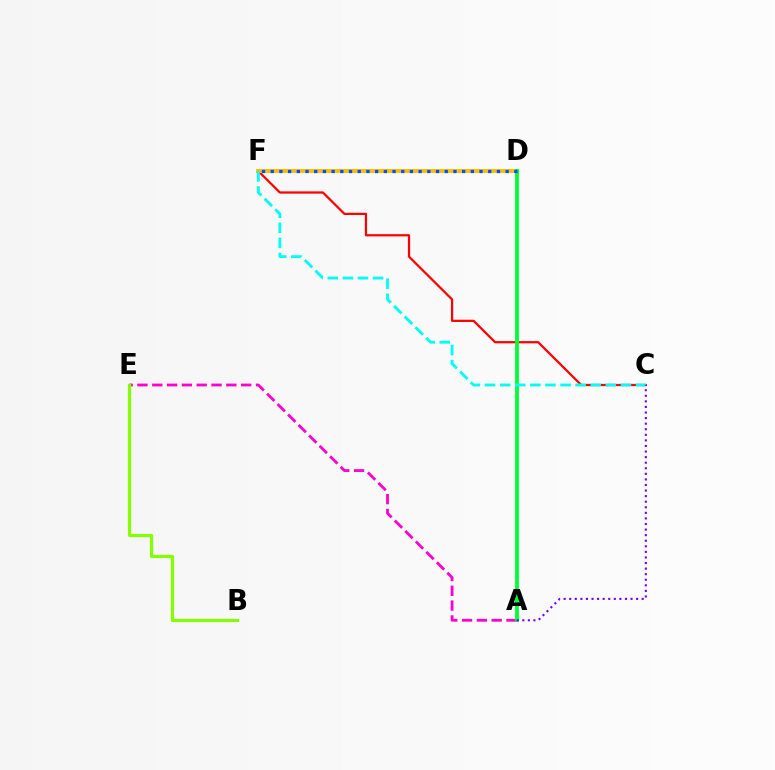{('A', 'E'): [{'color': '#ff00cf', 'line_style': 'dashed', 'thickness': 2.01}], ('C', 'F'): [{'color': '#ff0000', 'line_style': 'solid', 'thickness': 1.61}, {'color': '#00fff6', 'line_style': 'dashed', 'thickness': 2.05}], ('D', 'F'): [{'color': '#ffbd00', 'line_style': 'solid', 'thickness': 2.81}, {'color': '#004bff', 'line_style': 'dotted', 'thickness': 2.36}], ('B', 'E'): [{'color': '#84ff00', 'line_style': 'solid', 'thickness': 2.29}], ('A', 'D'): [{'color': '#00ff39', 'line_style': 'solid', 'thickness': 2.76}], ('A', 'C'): [{'color': '#7200ff', 'line_style': 'dotted', 'thickness': 1.51}]}